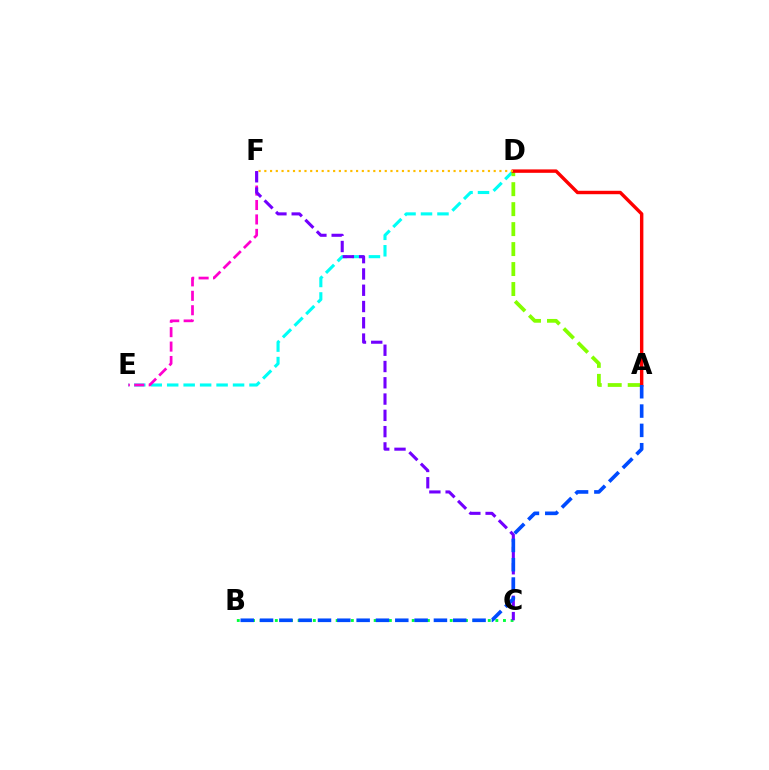{('D', 'E'): [{'color': '#00fff6', 'line_style': 'dashed', 'thickness': 2.24}], ('A', 'D'): [{'color': '#84ff00', 'line_style': 'dashed', 'thickness': 2.71}, {'color': '#ff0000', 'line_style': 'solid', 'thickness': 2.46}], ('D', 'F'): [{'color': '#ffbd00', 'line_style': 'dotted', 'thickness': 1.56}], ('E', 'F'): [{'color': '#ff00cf', 'line_style': 'dashed', 'thickness': 1.96}], ('B', 'C'): [{'color': '#00ff39', 'line_style': 'dotted', 'thickness': 2.07}], ('C', 'F'): [{'color': '#7200ff', 'line_style': 'dashed', 'thickness': 2.21}], ('A', 'B'): [{'color': '#004bff', 'line_style': 'dashed', 'thickness': 2.62}]}